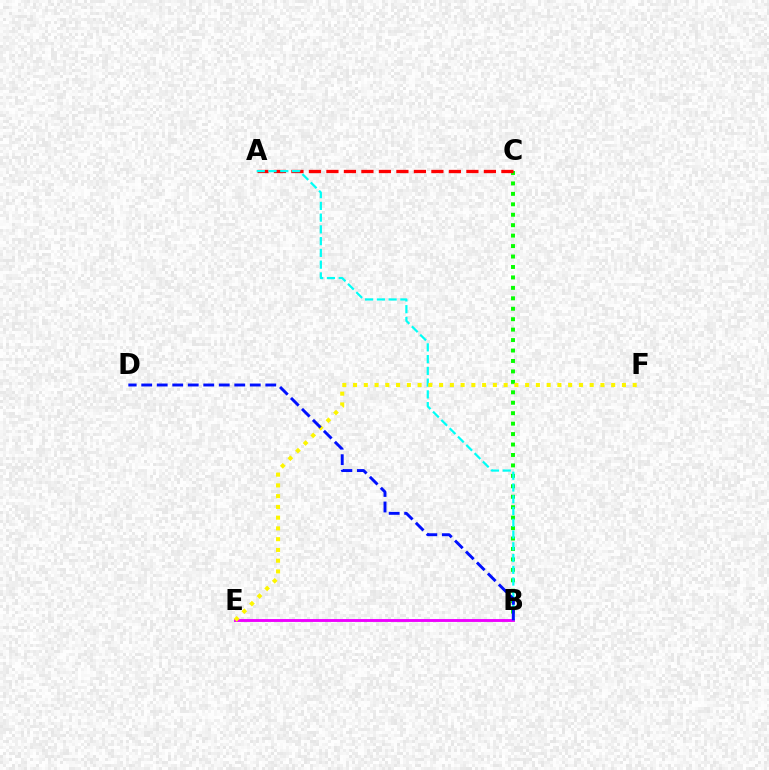{('B', 'E'): [{'color': '#ee00ff', 'line_style': 'solid', 'thickness': 2.07}], ('B', 'C'): [{'color': '#08ff00', 'line_style': 'dotted', 'thickness': 2.84}], ('A', 'C'): [{'color': '#ff0000', 'line_style': 'dashed', 'thickness': 2.38}], ('A', 'B'): [{'color': '#00fff6', 'line_style': 'dashed', 'thickness': 1.6}], ('E', 'F'): [{'color': '#fcf500', 'line_style': 'dotted', 'thickness': 2.92}], ('B', 'D'): [{'color': '#0010ff', 'line_style': 'dashed', 'thickness': 2.11}]}